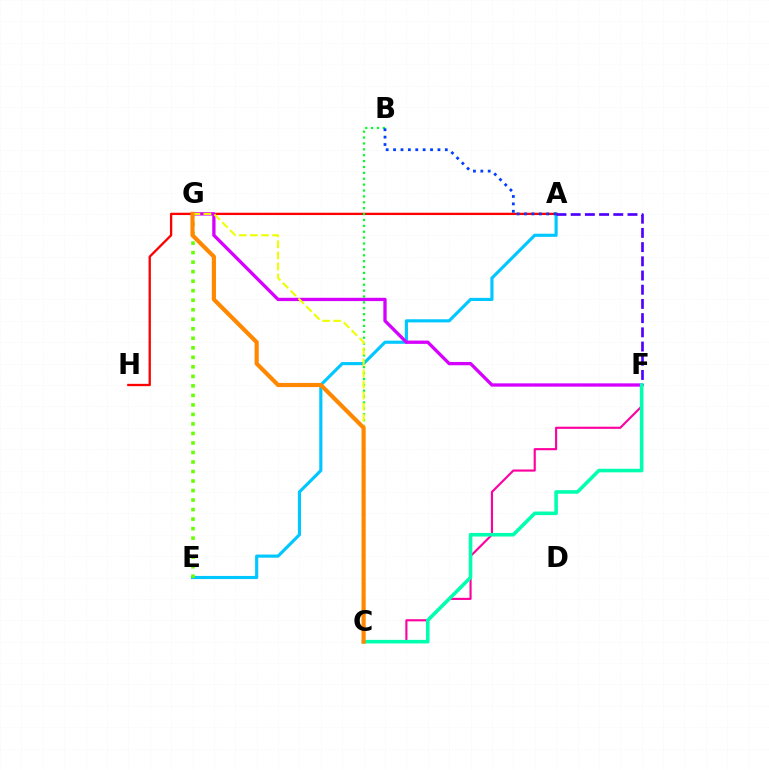{('A', 'E'): [{'color': '#00c7ff', 'line_style': 'solid', 'thickness': 2.26}], ('A', 'H'): [{'color': '#ff0000', 'line_style': 'solid', 'thickness': 1.67}], ('F', 'G'): [{'color': '#d600ff', 'line_style': 'solid', 'thickness': 2.38}], ('A', 'F'): [{'color': '#4f00ff', 'line_style': 'dashed', 'thickness': 1.93}], ('B', 'C'): [{'color': '#00ff27', 'line_style': 'dotted', 'thickness': 1.6}], ('C', 'F'): [{'color': '#ff00a0', 'line_style': 'solid', 'thickness': 1.54}, {'color': '#00ffaf', 'line_style': 'solid', 'thickness': 2.58}], ('E', 'G'): [{'color': '#66ff00', 'line_style': 'dotted', 'thickness': 2.59}], ('A', 'B'): [{'color': '#003fff', 'line_style': 'dotted', 'thickness': 2.01}], ('C', 'G'): [{'color': '#eeff00', 'line_style': 'dashed', 'thickness': 1.5}, {'color': '#ff8800', 'line_style': 'solid', 'thickness': 2.99}]}